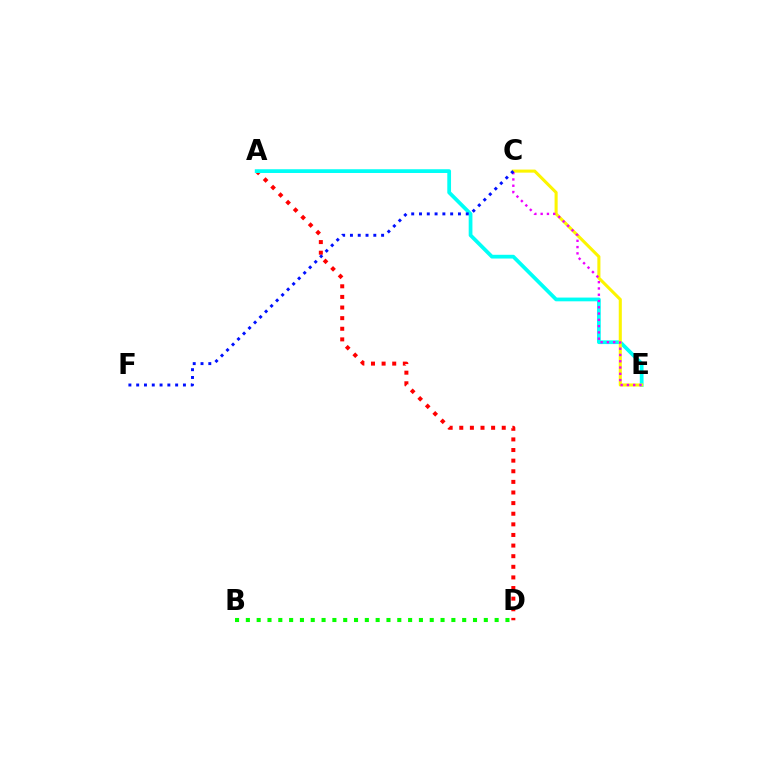{('A', 'D'): [{'color': '#ff0000', 'line_style': 'dotted', 'thickness': 2.88}], ('A', 'E'): [{'color': '#00fff6', 'line_style': 'solid', 'thickness': 2.7}], ('C', 'E'): [{'color': '#fcf500', 'line_style': 'solid', 'thickness': 2.21}, {'color': '#ee00ff', 'line_style': 'dotted', 'thickness': 1.71}], ('B', 'D'): [{'color': '#08ff00', 'line_style': 'dotted', 'thickness': 2.94}], ('C', 'F'): [{'color': '#0010ff', 'line_style': 'dotted', 'thickness': 2.12}]}